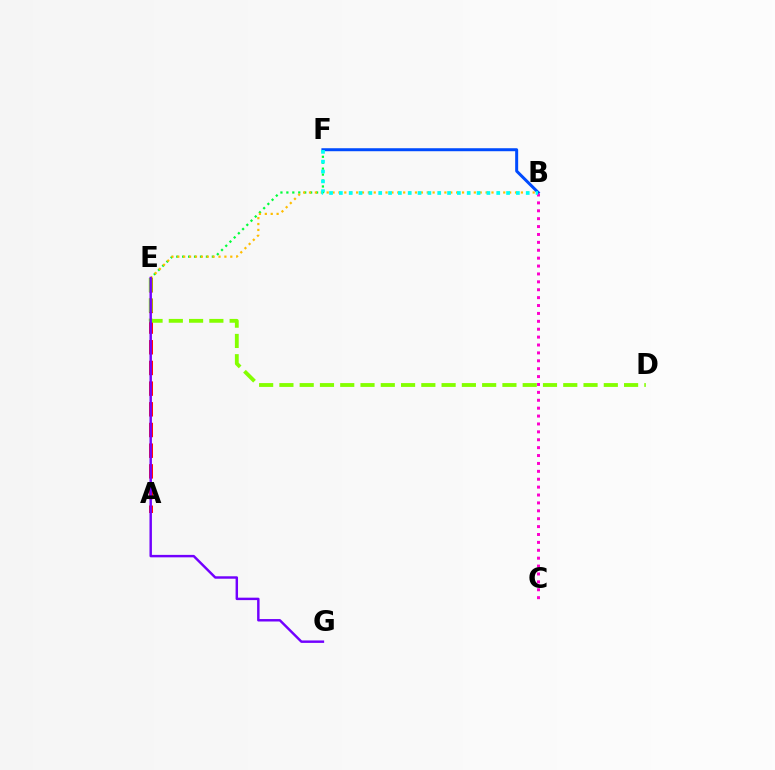{('E', 'F'): [{'color': '#00ff39', 'line_style': 'dotted', 'thickness': 1.61}], ('B', 'E'): [{'color': '#ffbd00', 'line_style': 'dotted', 'thickness': 1.6}], ('A', 'E'): [{'color': '#ff0000', 'line_style': 'dashed', 'thickness': 2.81}], ('B', 'F'): [{'color': '#004bff', 'line_style': 'solid', 'thickness': 2.15}, {'color': '#00fff6', 'line_style': 'dotted', 'thickness': 2.67}], ('B', 'C'): [{'color': '#ff00cf', 'line_style': 'dotted', 'thickness': 2.15}], ('D', 'E'): [{'color': '#84ff00', 'line_style': 'dashed', 'thickness': 2.75}], ('E', 'G'): [{'color': '#7200ff', 'line_style': 'solid', 'thickness': 1.76}]}